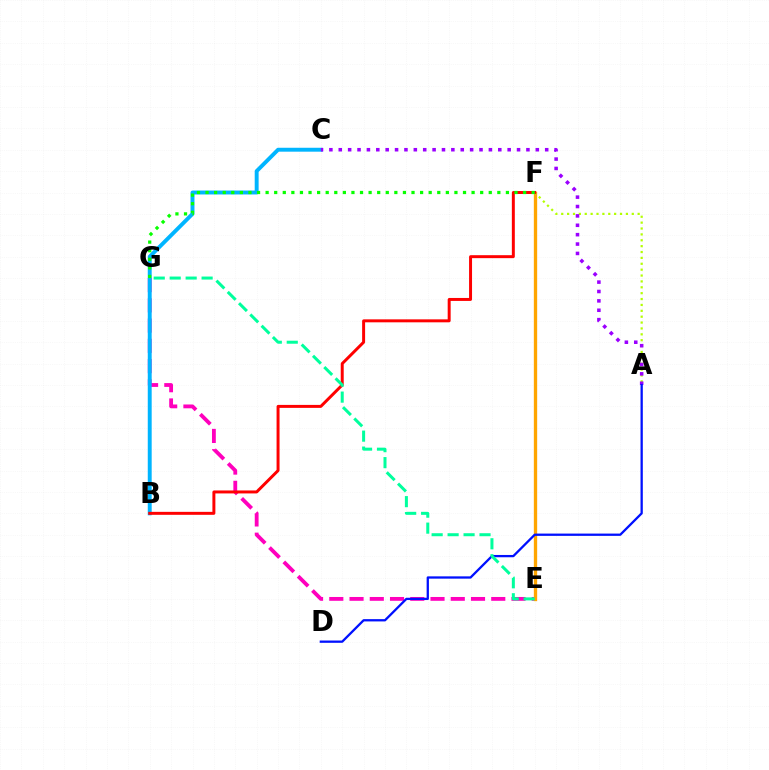{('E', 'G'): [{'color': '#ff00bd', 'line_style': 'dashed', 'thickness': 2.75}, {'color': '#00ff9d', 'line_style': 'dashed', 'thickness': 2.17}], ('E', 'F'): [{'color': '#ffa500', 'line_style': 'solid', 'thickness': 2.39}], ('B', 'C'): [{'color': '#00b5ff', 'line_style': 'solid', 'thickness': 2.82}], ('A', 'F'): [{'color': '#b3ff00', 'line_style': 'dotted', 'thickness': 1.6}], ('B', 'F'): [{'color': '#ff0000', 'line_style': 'solid', 'thickness': 2.14}], ('A', 'C'): [{'color': '#9b00ff', 'line_style': 'dotted', 'thickness': 2.55}], ('A', 'D'): [{'color': '#0010ff', 'line_style': 'solid', 'thickness': 1.65}], ('F', 'G'): [{'color': '#08ff00', 'line_style': 'dotted', 'thickness': 2.33}]}